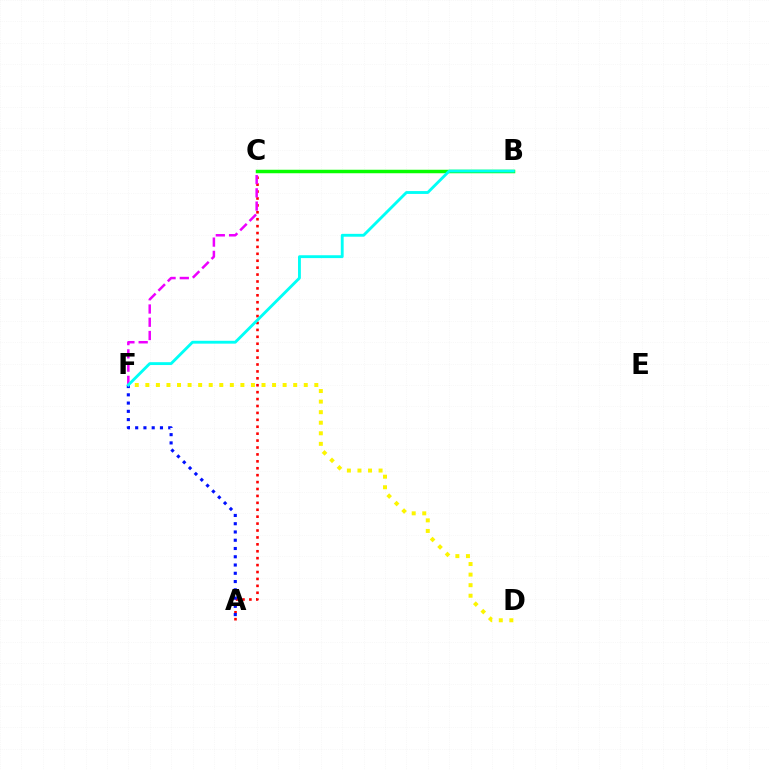{('A', 'C'): [{'color': '#ff0000', 'line_style': 'dotted', 'thickness': 1.88}], ('C', 'F'): [{'color': '#ee00ff', 'line_style': 'dashed', 'thickness': 1.8}], ('B', 'C'): [{'color': '#08ff00', 'line_style': 'solid', 'thickness': 2.51}], ('A', 'F'): [{'color': '#0010ff', 'line_style': 'dotted', 'thickness': 2.24}], ('D', 'F'): [{'color': '#fcf500', 'line_style': 'dotted', 'thickness': 2.87}], ('B', 'F'): [{'color': '#00fff6', 'line_style': 'solid', 'thickness': 2.06}]}